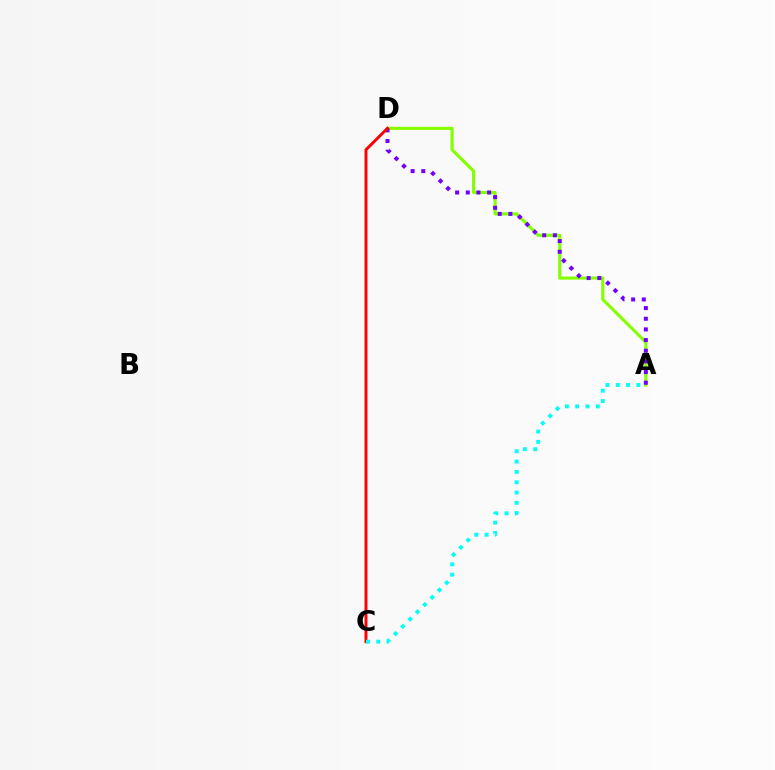{('A', 'D'): [{'color': '#84ff00', 'line_style': 'solid', 'thickness': 2.25}, {'color': '#7200ff', 'line_style': 'dotted', 'thickness': 2.9}], ('C', 'D'): [{'color': '#ff0000', 'line_style': 'solid', 'thickness': 2.11}], ('A', 'C'): [{'color': '#00fff6', 'line_style': 'dotted', 'thickness': 2.8}]}